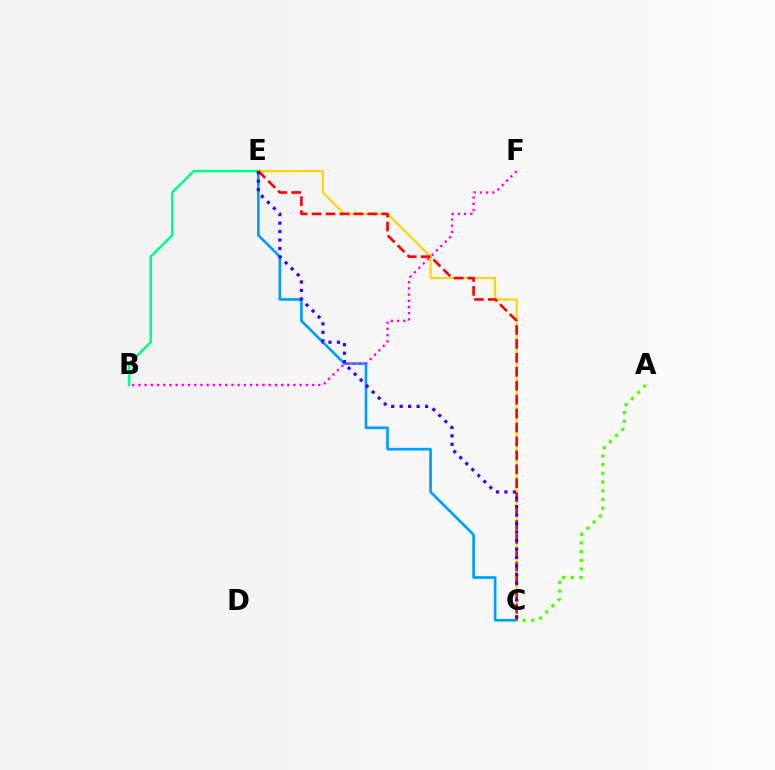{('B', 'E'): [{'color': '#00ff86', 'line_style': 'solid', 'thickness': 1.85}], ('C', 'E'): [{'color': '#009eff', 'line_style': 'solid', 'thickness': 1.92}, {'color': '#ffd500', 'line_style': 'solid', 'thickness': 1.53}, {'color': '#ff0000', 'line_style': 'dashed', 'thickness': 1.89}, {'color': '#3700ff', 'line_style': 'dotted', 'thickness': 2.3}], ('B', 'F'): [{'color': '#ff00ed', 'line_style': 'dotted', 'thickness': 1.68}], ('A', 'C'): [{'color': '#4fff00', 'line_style': 'dotted', 'thickness': 2.37}]}